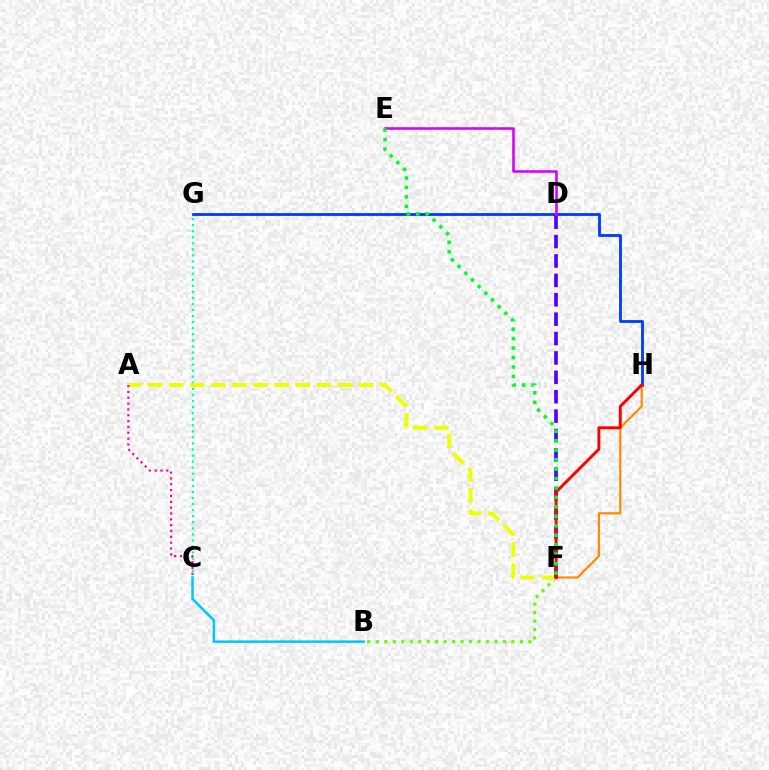{('G', 'H'): [{'color': '#003fff', 'line_style': 'solid', 'thickness': 2.06}], ('B', 'C'): [{'color': '#00c7ff', 'line_style': 'solid', 'thickness': 1.81}], ('C', 'G'): [{'color': '#00ffaf', 'line_style': 'dotted', 'thickness': 1.65}], ('B', 'F'): [{'color': '#66ff00', 'line_style': 'dotted', 'thickness': 2.3}], ('A', 'F'): [{'color': '#eeff00', 'line_style': 'dashed', 'thickness': 2.87}], ('A', 'C'): [{'color': '#ff00a0', 'line_style': 'dotted', 'thickness': 1.59}], ('F', 'H'): [{'color': '#ff8800', 'line_style': 'solid', 'thickness': 1.57}, {'color': '#ff0000', 'line_style': 'solid', 'thickness': 2.1}], ('D', 'F'): [{'color': '#4f00ff', 'line_style': 'dashed', 'thickness': 2.63}], ('D', 'E'): [{'color': '#d600ff', 'line_style': 'solid', 'thickness': 1.85}], ('E', 'F'): [{'color': '#00ff27', 'line_style': 'dotted', 'thickness': 2.57}]}